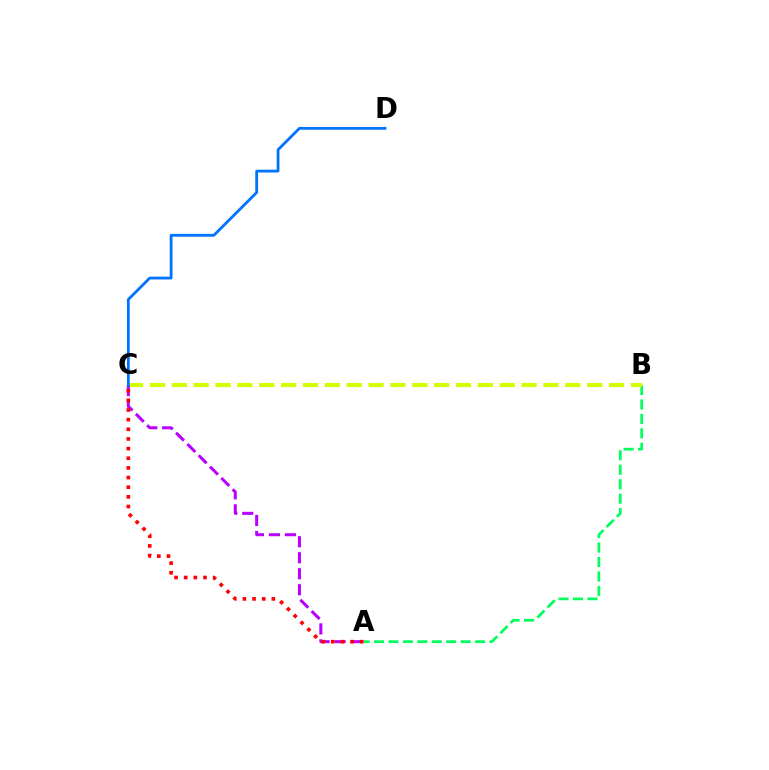{('A', 'B'): [{'color': '#00ff5c', 'line_style': 'dashed', 'thickness': 1.96}], ('B', 'C'): [{'color': '#d1ff00', 'line_style': 'dashed', 'thickness': 2.97}], ('A', 'C'): [{'color': '#b900ff', 'line_style': 'dashed', 'thickness': 2.17}, {'color': '#ff0000', 'line_style': 'dotted', 'thickness': 2.62}], ('C', 'D'): [{'color': '#0074ff', 'line_style': 'solid', 'thickness': 2.02}]}